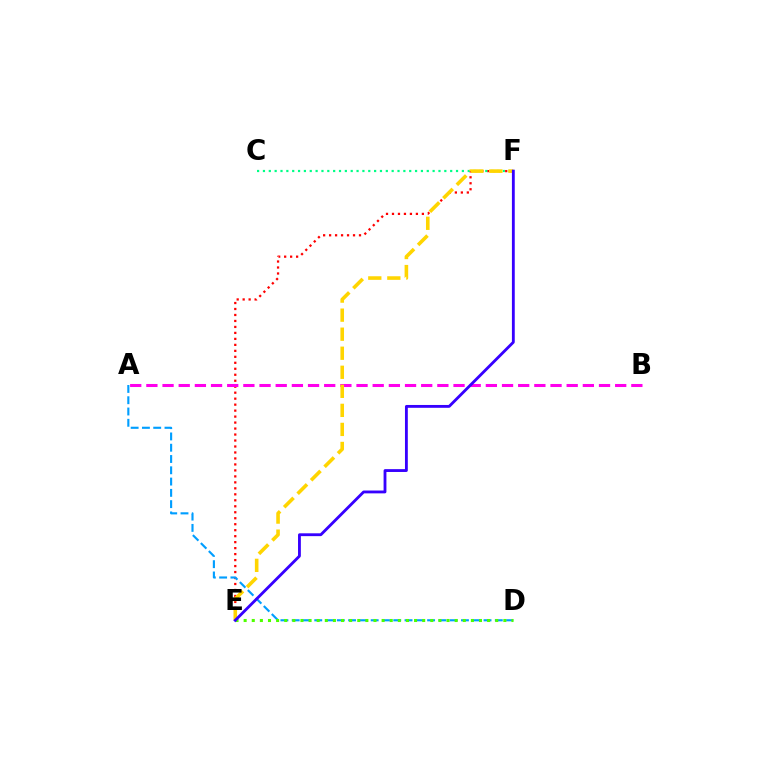{('E', 'F'): [{'color': '#ff0000', 'line_style': 'dotted', 'thickness': 1.62}, {'color': '#ffd500', 'line_style': 'dashed', 'thickness': 2.59}, {'color': '#3700ff', 'line_style': 'solid', 'thickness': 2.04}], ('A', 'D'): [{'color': '#009eff', 'line_style': 'dashed', 'thickness': 1.53}], ('C', 'F'): [{'color': '#00ff86', 'line_style': 'dotted', 'thickness': 1.59}], ('D', 'E'): [{'color': '#4fff00', 'line_style': 'dotted', 'thickness': 2.2}], ('A', 'B'): [{'color': '#ff00ed', 'line_style': 'dashed', 'thickness': 2.2}]}